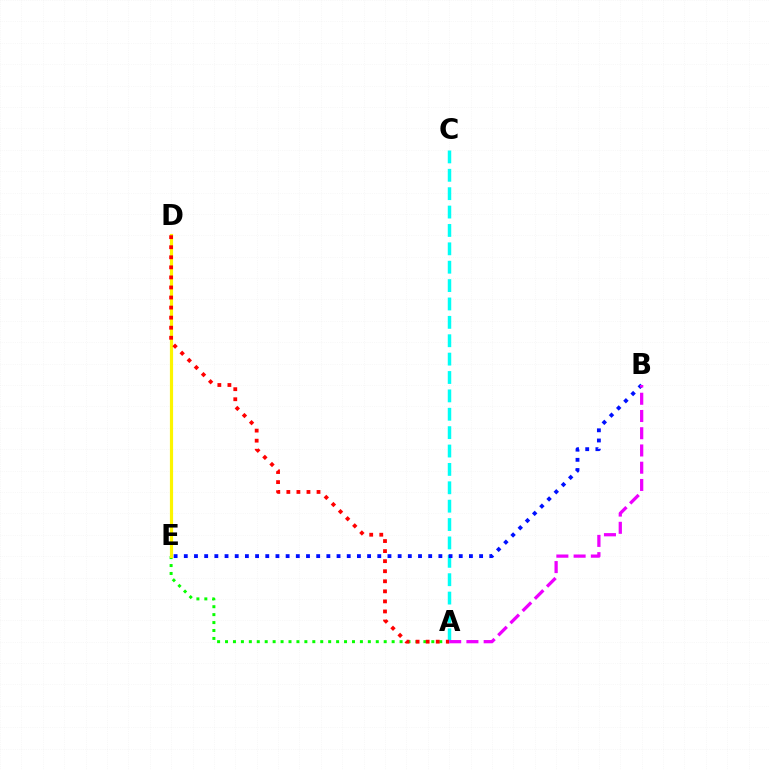{('A', 'C'): [{'color': '#00fff6', 'line_style': 'dashed', 'thickness': 2.5}], ('A', 'E'): [{'color': '#08ff00', 'line_style': 'dotted', 'thickness': 2.16}], ('D', 'E'): [{'color': '#fcf500', 'line_style': 'solid', 'thickness': 2.29}], ('B', 'E'): [{'color': '#0010ff', 'line_style': 'dotted', 'thickness': 2.77}], ('A', 'D'): [{'color': '#ff0000', 'line_style': 'dotted', 'thickness': 2.73}], ('A', 'B'): [{'color': '#ee00ff', 'line_style': 'dashed', 'thickness': 2.34}]}